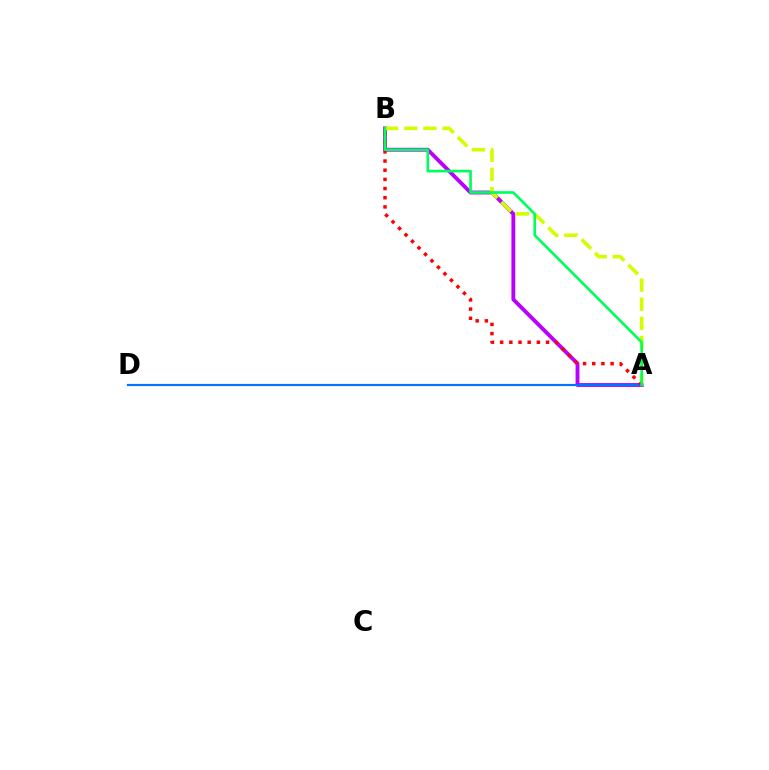{('A', 'B'): [{'color': '#b900ff', 'line_style': 'solid', 'thickness': 2.78}, {'color': '#d1ff00', 'line_style': 'dashed', 'thickness': 2.6}, {'color': '#ff0000', 'line_style': 'dotted', 'thickness': 2.49}, {'color': '#00ff5c', 'line_style': 'solid', 'thickness': 1.91}], ('A', 'D'): [{'color': '#0074ff', 'line_style': 'solid', 'thickness': 1.57}]}